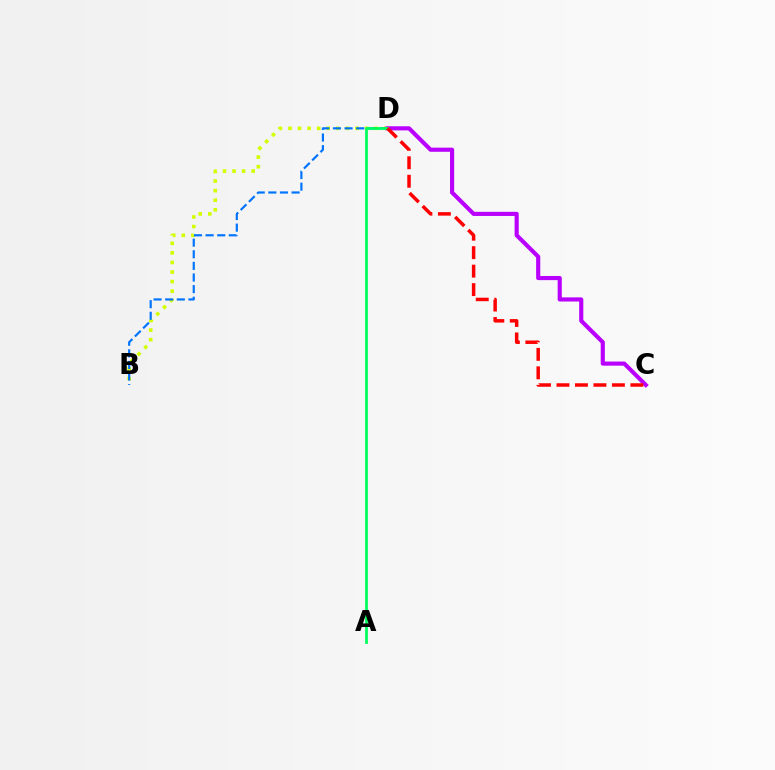{('B', 'D'): [{'color': '#d1ff00', 'line_style': 'dotted', 'thickness': 2.6}, {'color': '#0074ff', 'line_style': 'dashed', 'thickness': 1.58}], ('C', 'D'): [{'color': '#b900ff', 'line_style': 'solid', 'thickness': 2.98}, {'color': '#ff0000', 'line_style': 'dashed', 'thickness': 2.51}], ('A', 'D'): [{'color': '#00ff5c', 'line_style': 'solid', 'thickness': 1.97}]}